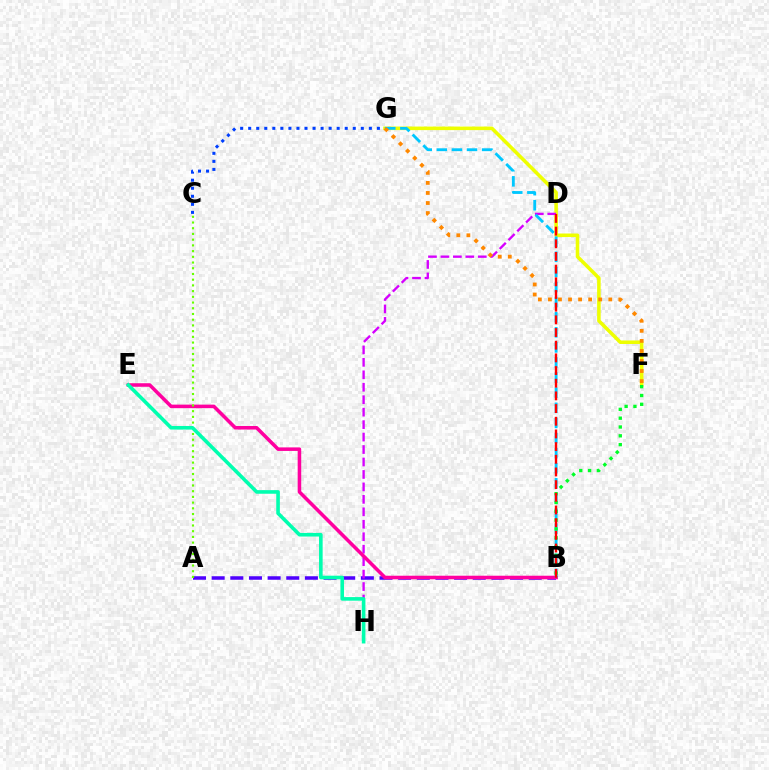{('A', 'B'): [{'color': '#4f00ff', 'line_style': 'dashed', 'thickness': 2.53}], ('F', 'G'): [{'color': '#eeff00', 'line_style': 'solid', 'thickness': 2.56}, {'color': '#ff8800', 'line_style': 'dotted', 'thickness': 2.73}], ('D', 'H'): [{'color': '#d600ff', 'line_style': 'dashed', 'thickness': 1.69}], ('B', 'E'): [{'color': '#ff00a0', 'line_style': 'solid', 'thickness': 2.55}], ('B', 'G'): [{'color': '#00c7ff', 'line_style': 'dashed', 'thickness': 2.05}], ('A', 'C'): [{'color': '#66ff00', 'line_style': 'dotted', 'thickness': 1.55}], ('E', 'H'): [{'color': '#00ffaf', 'line_style': 'solid', 'thickness': 2.6}], ('B', 'F'): [{'color': '#00ff27', 'line_style': 'dotted', 'thickness': 2.4}], ('C', 'G'): [{'color': '#003fff', 'line_style': 'dotted', 'thickness': 2.19}], ('B', 'D'): [{'color': '#ff0000', 'line_style': 'dashed', 'thickness': 1.72}]}